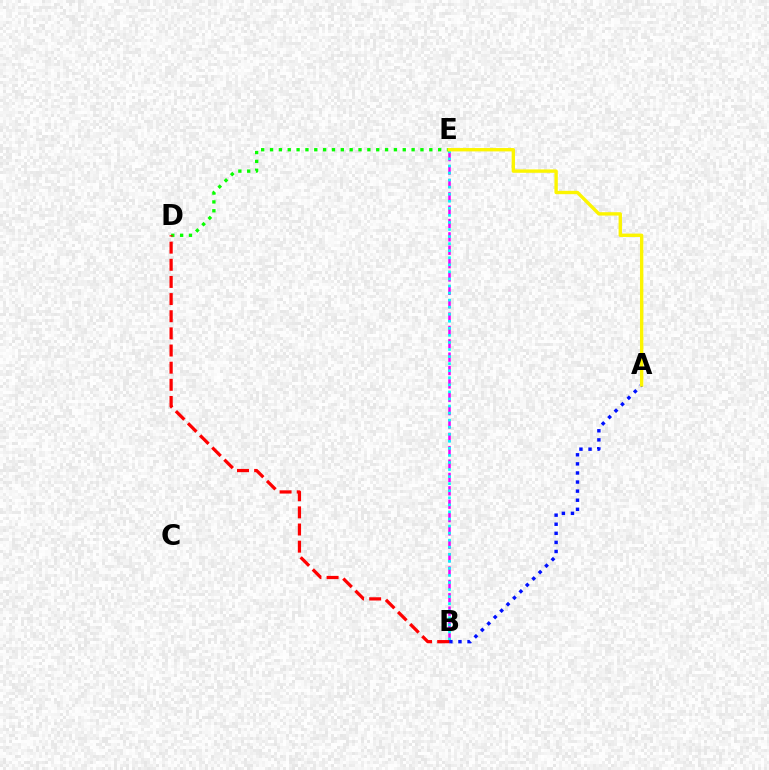{('B', 'E'): [{'color': '#ee00ff', 'line_style': 'dashed', 'thickness': 1.82}, {'color': '#00fff6', 'line_style': 'dotted', 'thickness': 1.92}], ('A', 'B'): [{'color': '#0010ff', 'line_style': 'dotted', 'thickness': 2.47}], ('D', 'E'): [{'color': '#08ff00', 'line_style': 'dotted', 'thickness': 2.4}], ('B', 'D'): [{'color': '#ff0000', 'line_style': 'dashed', 'thickness': 2.33}], ('A', 'E'): [{'color': '#fcf500', 'line_style': 'solid', 'thickness': 2.43}]}